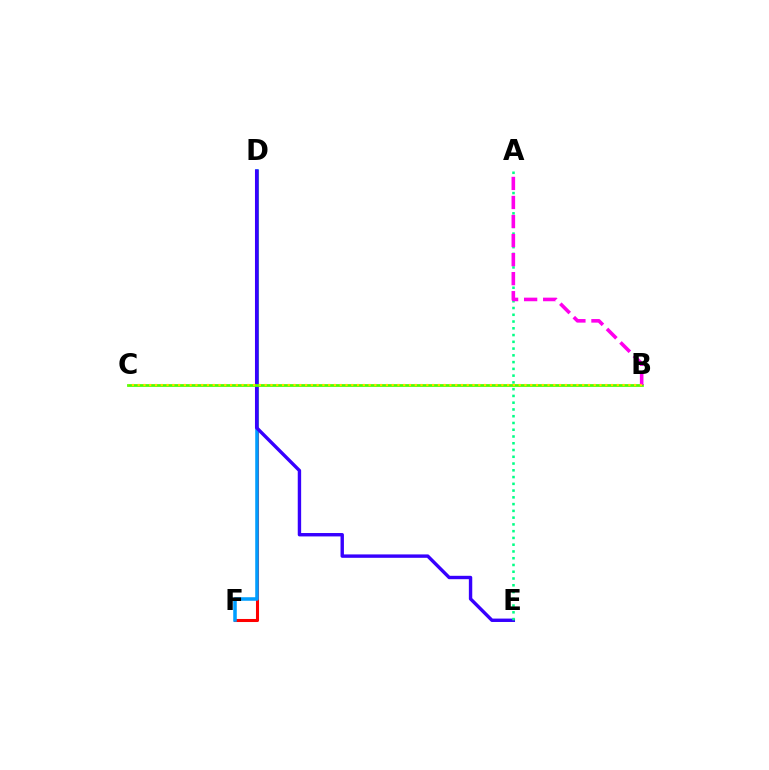{('D', 'F'): [{'color': '#ff0000', 'line_style': 'solid', 'thickness': 2.2}, {'color': '#009eff', 'line_style': 'solid', 'thickness': 2.55}], ('D', 'E'): [{'color': '#3700ff', 'line_style': 'solid', 'thickness': 2.45}], ('A', 'E'): [{'color': '#00ff86', 'line_style': 'dotted', 'thickness': 1.84}], ('B', 'C'): [{'color': '#4fff00', 'line_style': 'solid', 'thickness': 1.99}, {'color': '#ffd500', 'line_style': 'dotted', 'thickness': 1.57}], ('A', 'B'): [{'color': '#ff00ed', 'line_style': 'dashed', 'thickness': 2.59}]}